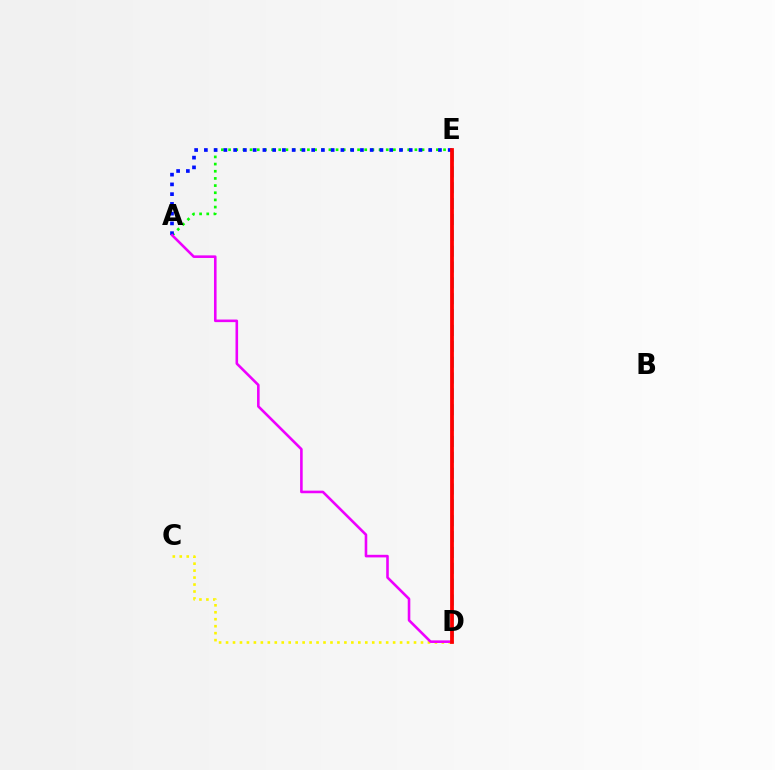{('C', 'D'): [{'color': '#fcf500', 'line_style': 'dotted', 'thickness': 1.89}], ('D', 'E'): [{'color': '#00fff6', 'line_style': 'dashed', 'thickness': 2.15}, {'color': '#ff0000', 'line_style': 'solid', 'thickness': 2.72}], ('A', 'E'): [{'color': '#08ff00', 'line_style': 'dotted', 'thickness': 1.95}, {'color': '#0010ff', 'line_style': 'dotted', 'thickness': 2.65}], ('A', 'D'): [{'color': '#ee00ff', 'line_style': 'solid', 'thickness': 1.87}]}